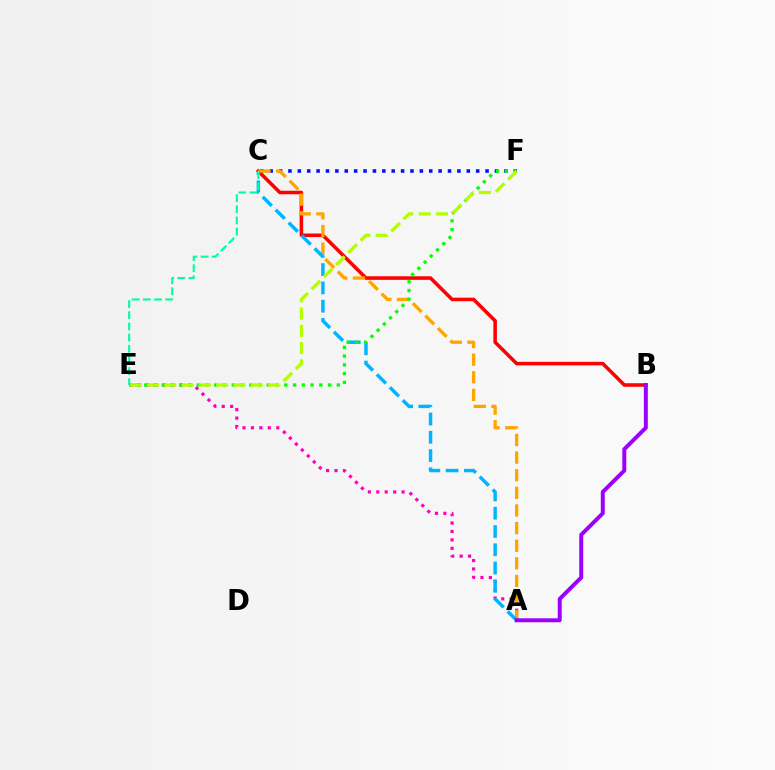{('C', 'F'): [{'color': '#0010ff', 'line_style': 'dotted', 'thickness': 2.55}], ('A', 'E'): [{'color': '#ff00bd', 'line_style': 'dotted', 'thickness': 2.29}], ('B', 'C'): [{'color': '#ff0000', 'line_style': 'solid', 'thickness': 2.55}], ('A', 'C'): [{'color': '#ffa500', 'line_style': 'dashed', 'thickness': 2.39}, {'color': '#00b5ff', 'line_style': 'dashed', 'thickness': 2.48}], ('E', 'F'): [{'color': '#08ff00', 'line_style': 'dotted', 'thickness': 2.38}, {'color': '#b3ff00', 'line_style': 'dashed', 'thickness': 2.35}], ('A', 'B'): [{'color': '#9b00ff', 'line_style': 'solid', 'thickness': 2.85}], ('C', 'E'): [{'color': '#00ff9d', 'line_style': 'dashed', 'thickness': 1.52}]}